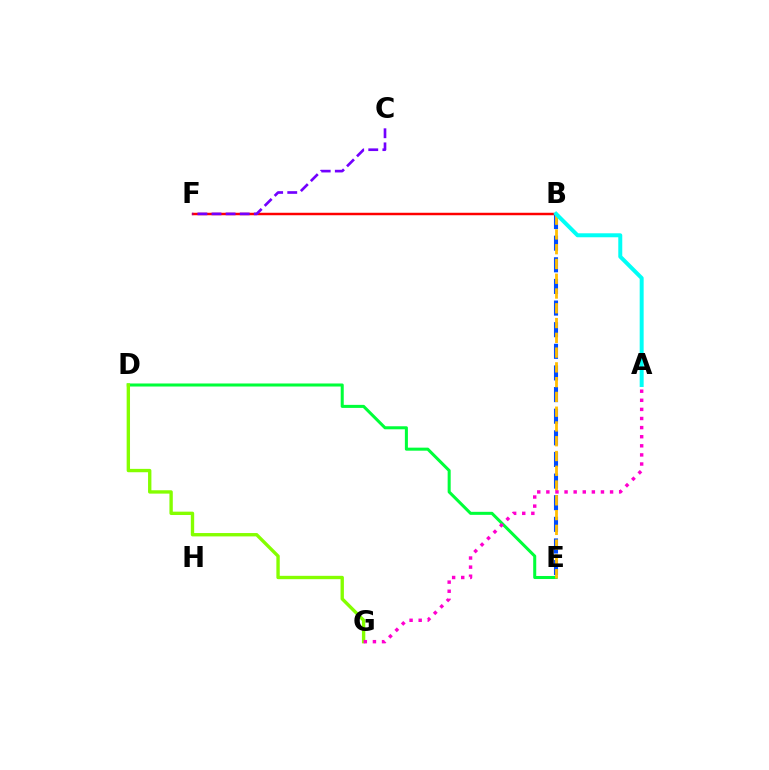{('B', 'E'): [{'color': '#004bff', 'line_style': 'dashed', 'thickness': 2.94}, {'color': '#ffbd00', 'line_style': 'dashed', 'thickness': 2.01}], ('D', 'E'): [{'color': '#00ff39', 'line_style': 'solid', 'thickness': 2.19}], ('B', 'F'): [{'color': '#ff0000', 'line_style': 'solid', 'thickness': 1.78}], ('C', 'F'): [{'color': '#7200ff', 'line_style': 'dashed', 'thickness': 1.92}], ('D', 'G'): [{'color': '#84ff00', 'line_style': 'solid', 'thickness': 2.42}], ('A', 'G'): [{'color': '#ff00cf', 'line_style': 'dotted', 'thickness': 2.47}], ('A', 'B'): [{'color': '#00fff6', 'line_style': 'solid', 'thickness': 2.86}]}